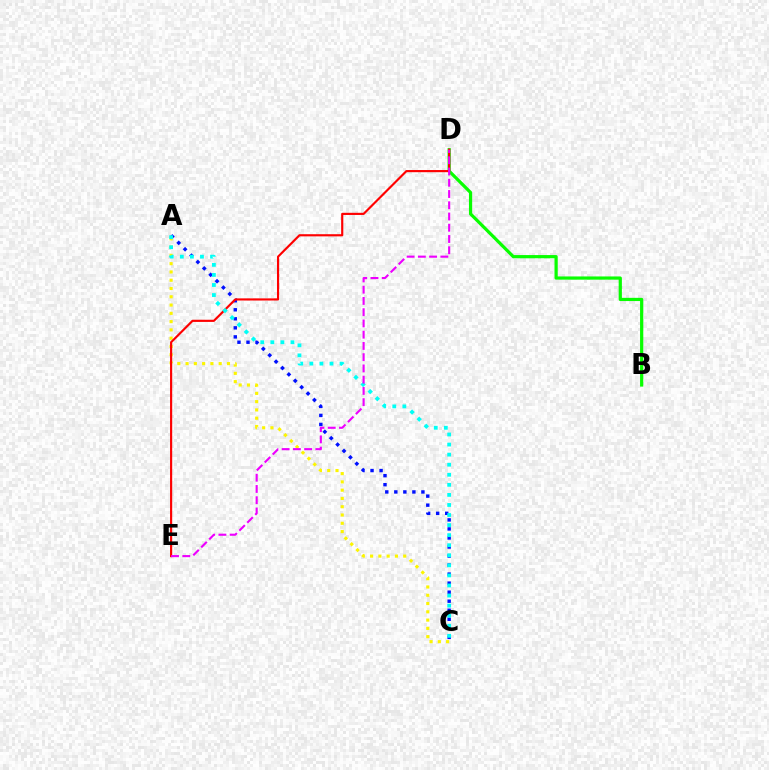{('A', 'C'): [{'color': '#fcf500', 'line_style': 'dotted', 'thickness': 2.25}, {'color': '#0010ff', 'line_style': 'dotted', 'thickness': 2.45}, {'color': '#00fff6', 'line_style': 'dotted', 'thickness': 2.74}], ('B', 'D'): [{'color': '#08ff00', 'line_style': 'solid', 'thickness': 2.31}], ('D', 'E'): [{'color': '#ff0000', 'line_style': 'solid', 'thickness': 1.55}, {'color': '#ee00ff', 'line_style': 'dashed', 'thickness': 1.53}]}